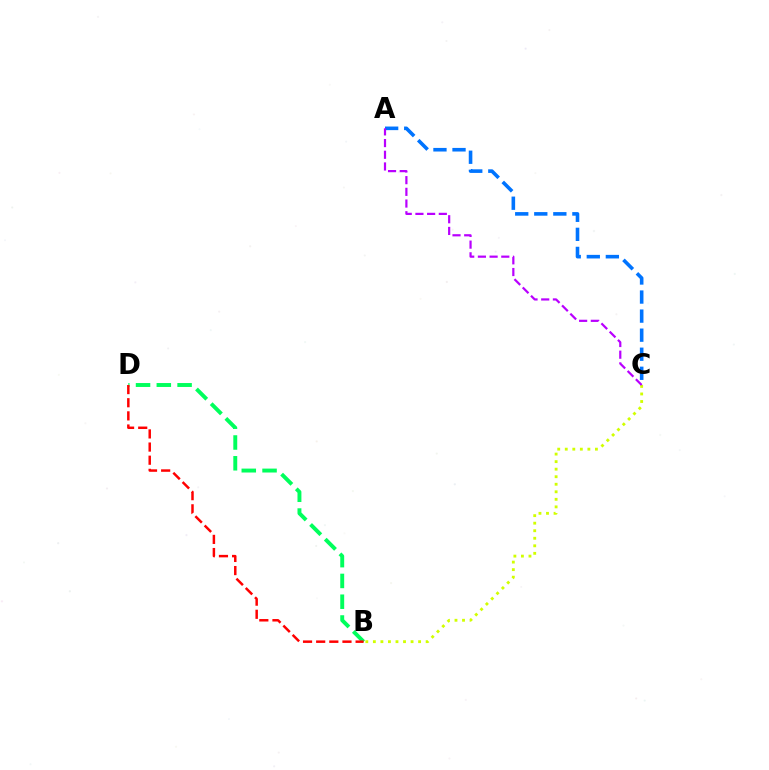{('B', 'C'): [{'color': '#d1ff00', 'line_style': 'dotted', 'thickness': 2.05}], ('B', 'D'): [{'color': '#00ff5c', 'line_style': 'dashed', 'thickness': 2.82}, {'color': '#ff0000', 'line_style': 'dashed', 'thickness': 1.79}], ('A', 'C'): [{'color': '#0074ff', 'line_style': 'dashed', 'thickness': 2.59}, {'color': '#b900ff', 'line_style': 'dashed', 'thickness': 1.59}]}